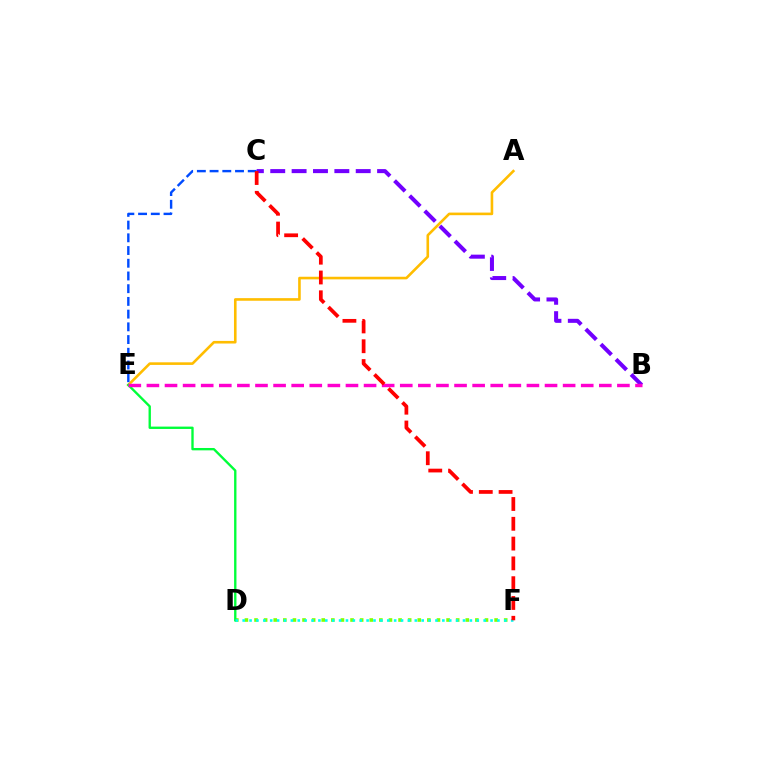{('D', 'F'): [{'color': '#84ff00', 'line_style': 'dotted', 'thickness': 2.61}, {'color': '#00fff6', 'line_style': 'dotted', 'thickness': 1.87}], ('A', 'E'): [{'color': '#ffbd00', 'line_style': 'solid', 'thickness': 1.88}], ('C', 'E'): [{'color': '#004bff', 'line_style': 'dashed', 'thickness': 1.73}], ('D', 'E'): [{'color': '#00ff39', 'line_style': 'solid', 'thickness': 1.7}], ('B', 'C'): [{'color': '#7200ff', 'line_style': 'dashed', 'thickness': 2.9}], ('B', 'E'): [{'color': '#ff00cf', 'line_style': 'dashed', 'thickness': 2.46}], ('C', 'F'): [{'color': '#ff0000', 'line_style': 'dashed', 'thickness': 2.69}]}